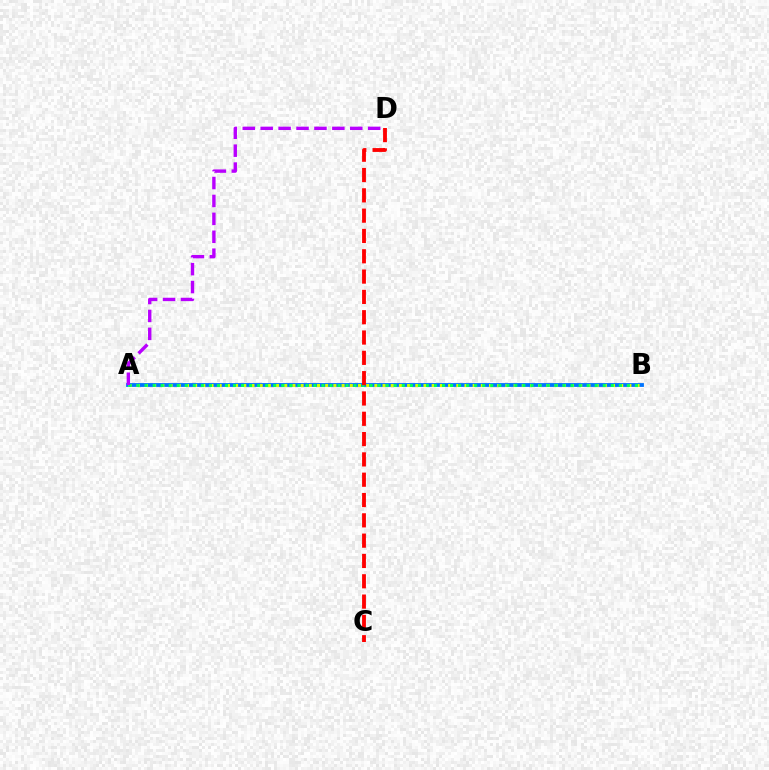{('A', 'B'): [{'color': '#0074ff', 'line_style': 'solid', 'thickness': 2.74}, {'color': '#d1ff00', 'line_style': 'dotted', 'thickness': 2.23}, {'color': '#00ff5c', 'line_style': 'dotted', 'thickness': 2.18}], ('C', 'D'): [{'color': '#ff0000', 'line_style': 'dashed', 'thickness': 2.76}], ('A', 'D'): [{'color': '#b900ff', 'line_style': 'dashed', 'thickness': 2.43}]}